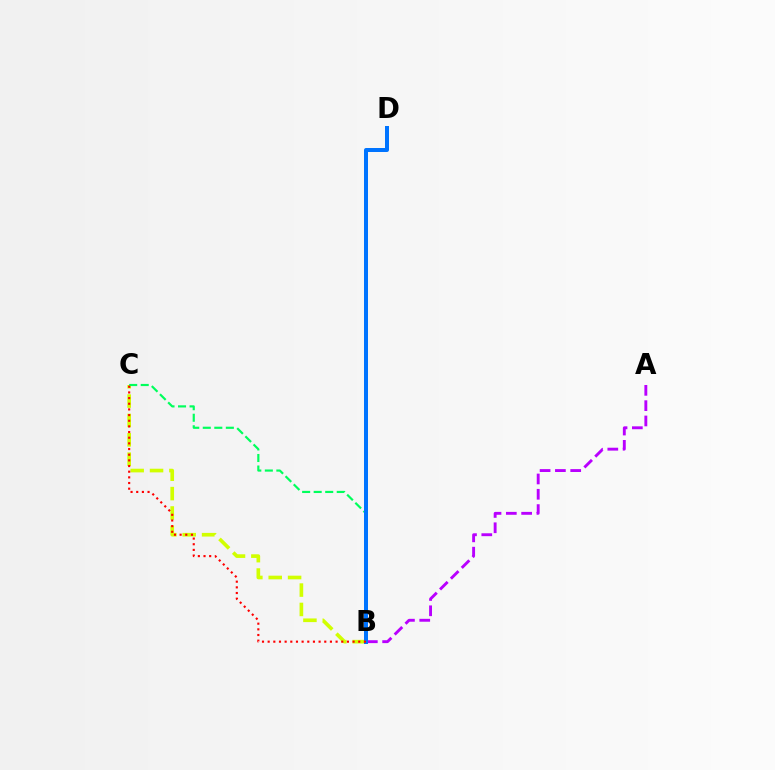{('B', 'C'): [{'color': '#d1ff00', 'line_style': 'dashed', 'thickness': 2.63}, {'color': '#00ff5c', 'line_style': 'dashed', 'thickness': 1.57}, {'color': '#ff0000', 'line_style': 'dotted', 'thickness': 1.54}], ('A', 'B'): [{'color': '#b900ff', 'line_style': 'dashed', 'thickness': 2.08}], ('B', 'D'): [{'color': '#0074ff', 'line_style': 'solid', 'thickness': 2.88}]}